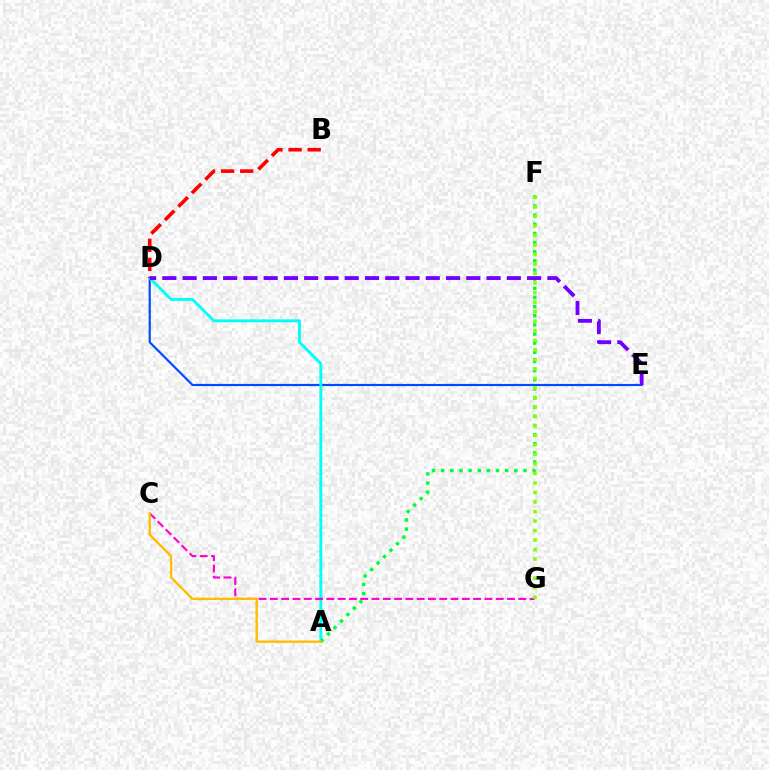{('D', 'E'): [{'color': '#004bff', 'line_style': 'solid', 'thickness': 1.56}, {'color': '#7200ff', 'line_style': 'dashed', 'thickness': 2.75}], ('A', 'D'): [{'color': '#00fff6', 'line_style': 'solid', 'thickness': 2.09}], ('A', 'F'): [{'color': '#00ff39', 'line_style': 'dotted', 'thickness': 2.48}], ('C', 'G'): [{'color': '#ff00cf', 'line_style': 'dashed', 'thickness': 1.53}], ('A', 'C'): [{'color': '#ffbd00', 'line_style': 'solid', 'thickness': 1.71}], ('B', 'D'): [{'color': '#ff0000', 'line_style': 'dashed', 'thickness': 2.59}], ('F', 'G'): [{'color': '#84ff00', 'line_style': 'dotted', 'thickness': 2.59}]}